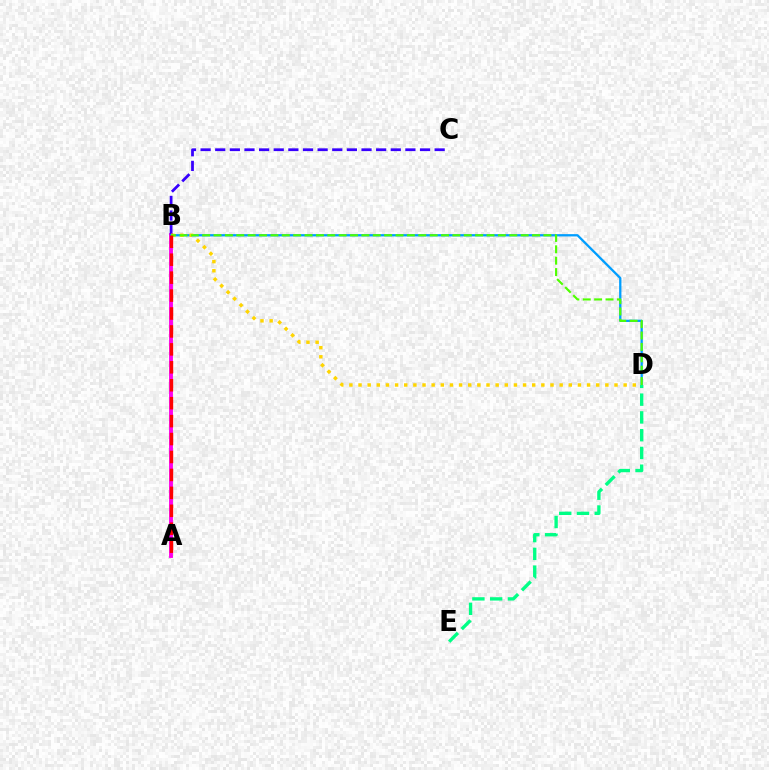{('A', 'B'): [{'color': '#ff00ed', 'line_style': 'solid', 'thickness': 2.8}, {'color': '#ff0000', 'line_style': 'dashed', 'thickness': 2.44}], ('B', 'C'): [{'color': '#3700ff', 'line_style': 'dashed', 'thickness': 1.99}], ('B', 'D'): [{'color': '#009eff', 'line_style': 'solid', 'thickness': 1.65}, {'color': '#ffd500', 'line_style': 'dotted', 'thickness': 2.48}, {'color': '#4fff00', 'line_style': 'dashed', 'thickness': 1.55}], ('D', 'E'): [{'color': '#00ff86', 'line_style': 'dashed', 'thickness': 2.41}]}